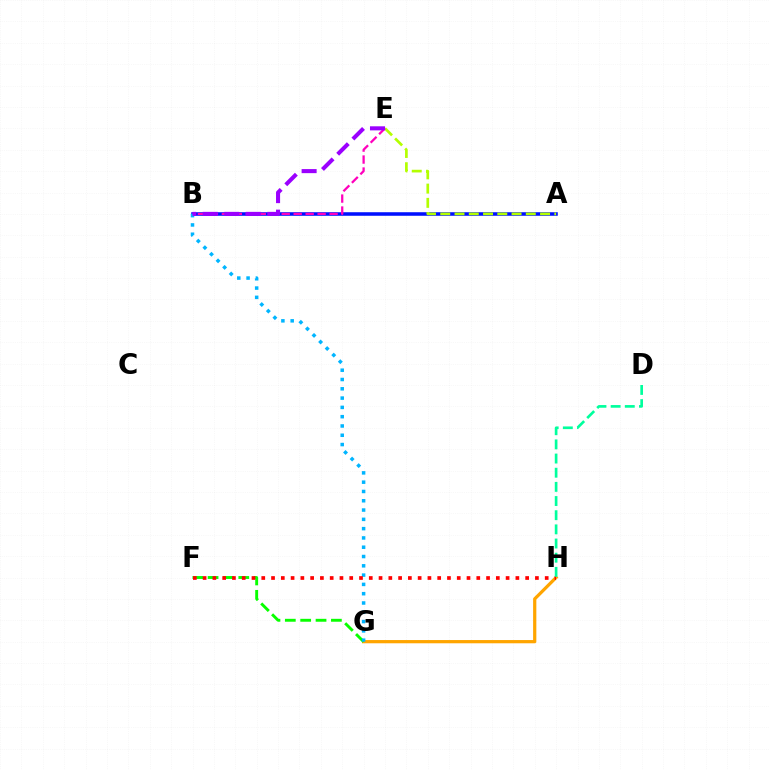{('G', 'H'): [{'color': '#ffa500', 'line_style': 'solid', 'thickness': 2.33}], ('A', 'B'): [{'color': '#0010ff', 'line_style': 'solid', 'thickness': 2.56}], ('F', 'G'): [{'color': '#08ff00', 'line_style': 'dashed', 'thickness': 2.09}], ('A', 'E'): [{'color': '#b3ff00', 'line_style': 'dashed', 'thickness': 1.94}], ('B', 'E'): [{'color': '#ff00bd', 'line_style': 'dashed', 'thickness': 1.63}, {'color': '#9b00ff', 'line_style': 'dashed', 'thickness': 2.92}], ('B', 'G'): [{'color': '#00b5ff', 'line_style': 'dotted', 'thickness': 2.53}], ('F', 'H'): [{'color': '#ff0000', 'line_style': 'dotted', 'thickness': 2.66}], ('D', 'H'): [{'color': '#00ff9d', 'line_style': 'dashed', 'thickness': 1.92}]}